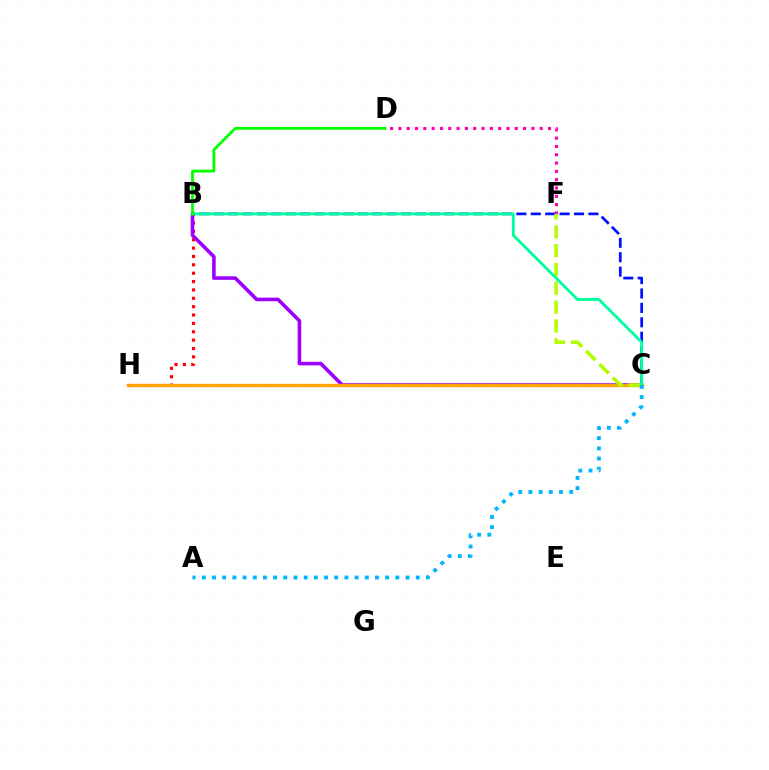{('D', 'F'): [{'color': '#ff00bd', 'line_style': 'dotted', 'thickness': 2.26}], ('B', 'C'): [{'color': '#0010ff', 'line_style': 'dashed', 'thickness': 1.96}, {'color': '#9b00ff', 'line_style': 'solid', 'thickness': 2.57}, {'color': '#00ff9d', 'line_style': 'solid', 'thickness': 2.04}], ('B', 'H'): [{'color': '#ff0000', 'line_style': 'dotted', 'thickness': 2.27}], ('C', 'H'): [{'color': '#ffa500', 'line_style': 'solid', 'thickness': 2.4}], ('C', 'F'): [{'color': '#b3ff00', 'line_style': 'dashed', 'thickness': 2.56}], ('A', 'C'): [{'color': '#00b5ff', 'line_style': 'dotted', 'thickness': 2.77}], ('B', 'D'): [{'color': '#08ff00', 'line_style': 'solid', 'thickness': 2.03}]}